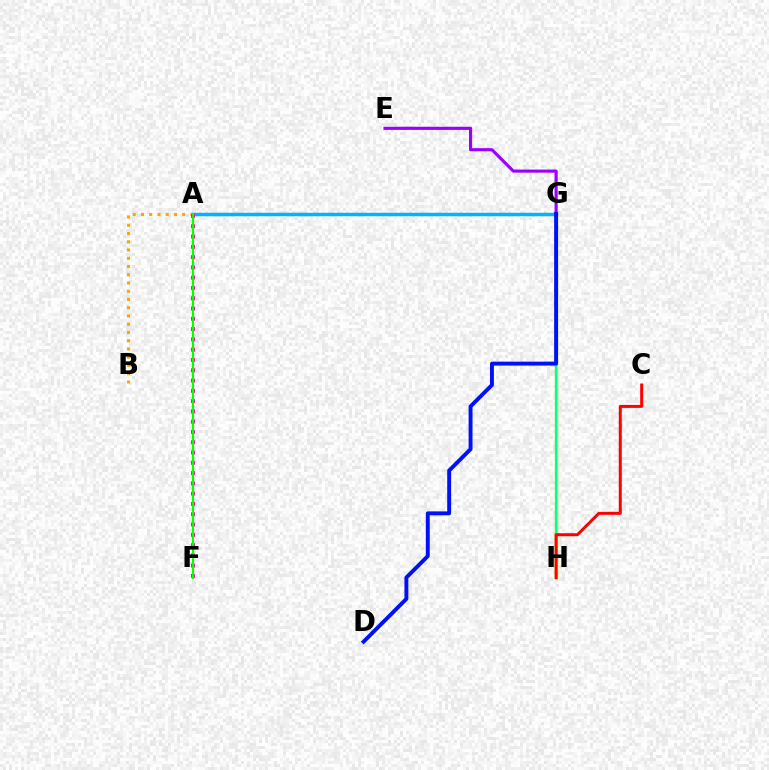{('A', 'B'): [{'color': '#ffa500', 'line_style': 'dotted', 'thickness': 2.24}], ('A', 'G'): [{'color': '#00b5ff', 'line_style': 'solid', 'thickness': 2.51}], ('A', 'F'): [{'color': '#ff00bd', 'line_style': 'dotted', 'thickness': 2.79}, {'color': '#08ff00', 'line_style': 'solid', 'thickness': 1.55}], ('G', 'H'): [{'color': '#b3ff00', 'line_style': 'solid', 'thickness': 2.42}, {'color': '#00ff9d', 'line_style': 'solid', 'thickness': 1.57}], ('E', 'G'): [{'color': '#9b00ff', 'line_style': 'solid', 'thickness': 2.25}], ('D', 'G'): [{'color': '#0010ff', 'line_style': 'solid', 'thickness': 2.82}], ('C', 'H'): [{'color': '#ff0000', 'line_style': 'solid', 'thickness': 2.15}]}